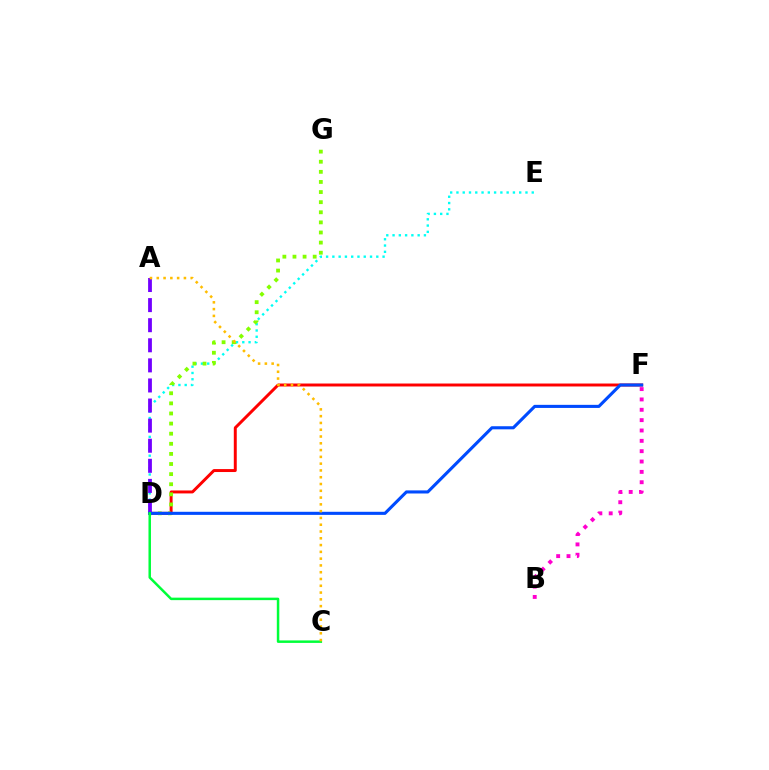{('D', 'F'): [{'color': '#ff0000', 'line_style': 'solid', 'thickness': 2.13}, {'color': '#004bff', 'line_style': 'solid', 'thickness': 2.22}], ('D', 'E'): [{'color': '#00fff6', 'line_style': 'dotted', 'thickness': 1.7}], ('D', 'G'): [{'color': '#84ff00', 'line_style': 'dotted', 'thickness': 2.75}], ('A', 'D'): [{'color': '#7200ff', 'line_style': 'dashed', 'thickness': 2.73}], ('B', 'F'): [{'color': '#ff00cf', 'line_style': 'dotted', 'thickness': 2.81}], ('C', 'D'): [{'color': '#00ff39', 'line_style': 'solid', 'thickness': 1.79}], ('A', 'C'): [{'color': '#ffbd00', 'line_style': 'dotted', 'thickness': 1.84}]}